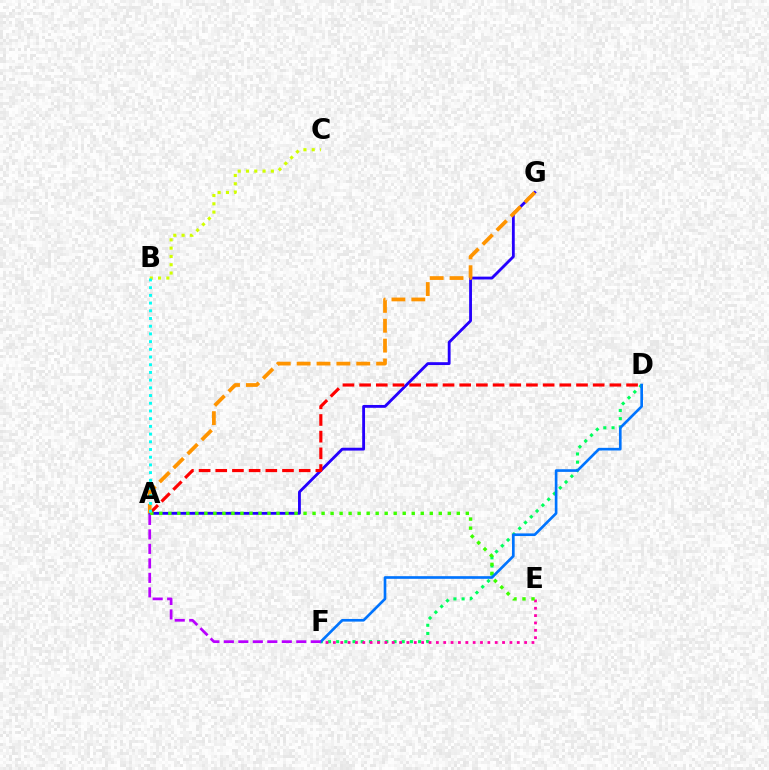{('A', 'G'): [{'color': '#2500ff', 'line_style': 'solid', 'thickness': 2.05}, {'color': '#ff9400', 'line_style': 'dashed', 'thickness': 2.7}], ('D', 'F'): [{'color': '#00ff5c', 'line_style': 'dotted', 'thickness': 2.23}, {'color': '#0074ff', 'line_style': 'solid', 'thickness': 1.91}], ('A', 'D'): [{'color': '#ff0000', 'line_style': 'dashed', 'thickness': 2.27}], ('E', 'F'): [{'color': '#ff00ac', 'line_style': 'dotted', 'thickness': 2.0}], ('B', 'C'): [{'color': '#d1ff00', 'line_style': 'dotted', 'thickness': 2.25}], ('A', 'E'): [{'color': '#3dff00', 'line_style': 'dotted', 'thickness': 2.45}], ('A', 'B'): [{'color': '#00fff6', 'line_style': 'dotted', 'thickness': 2.09}], ('A', 'F'): [{'color': '#b900ff', 'line_style': 'dashed', 'thickness': 1.97}]}